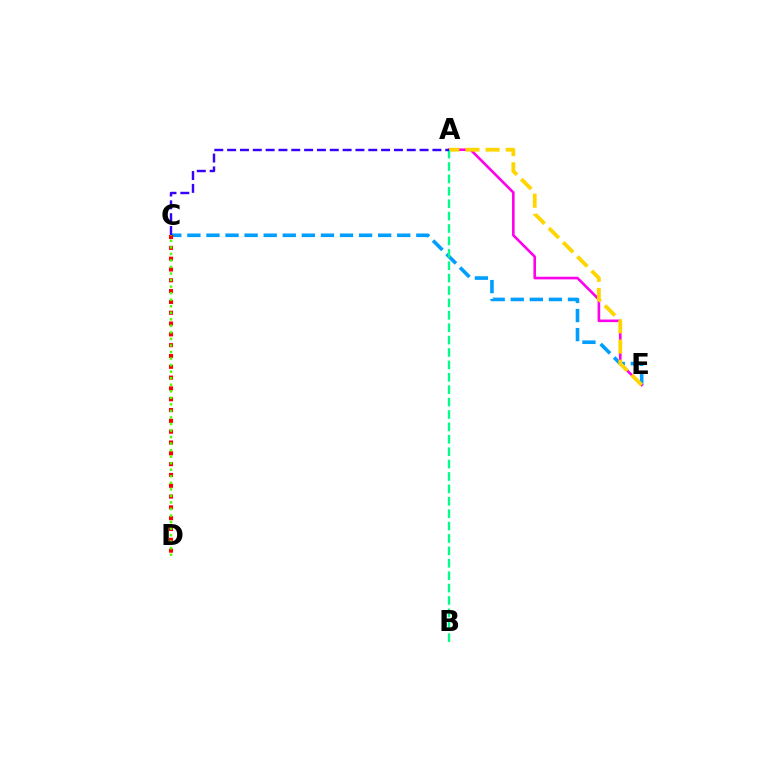{('C', 'E'): [{'color': '#009eff', 'line_style': 'dashed', 'thickness': 2.59}], ('A', 'E'): [{'color': '#ff00ed', 'line_style': 'solid', 'thickness': 1.88}, {'color': '#ffd500', 'line_style': 'dashed', 'thickness': 2.74}], ('C', 'D'): [{'color': '#ff0000', 'line_style': 'dotted', 'thickness': 2.94}, {'color': '#4fff00', 'line_style': 'dotted', 'thickness': 1.78}], ('A', 'B'): [{'color': '#00ff86', 'line_style': 'dashed', 'thickness': 1.68}], ('A', 'C'): [{'color': '#3700ff', 'line_style': 'dashed', 'thickness': 1.74}]}